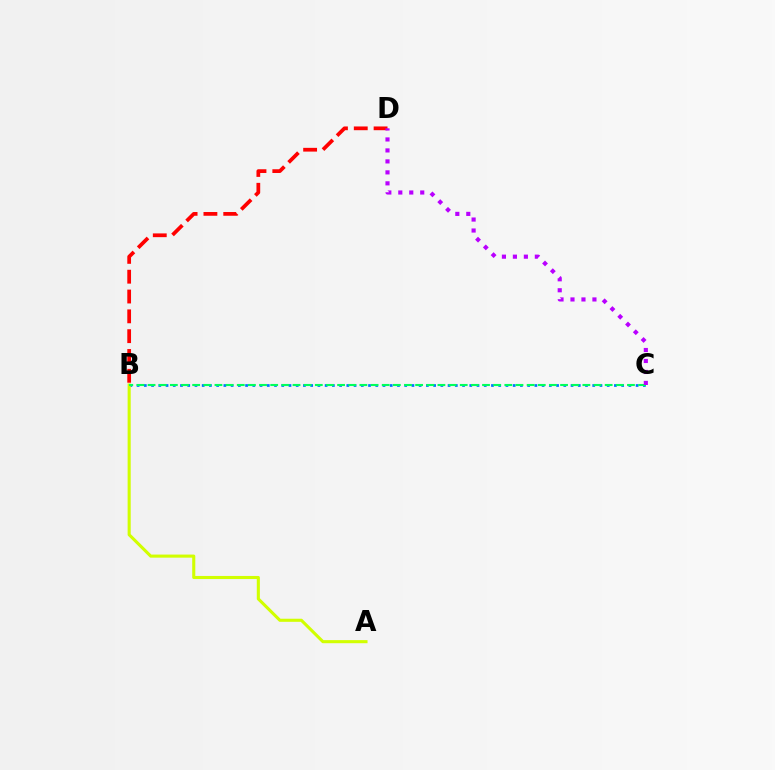{('B', 'C'): [{'color': '#0074ff', 'line_style': 'dotted', 'thickness': 1.96}, {'color': '#00ff5c', 'line_style': 'dashed', 'thickness': 1.51}], ('B', 'D'): [{'color': '#ff0000', 'line_style': 'dashed', 'thickness': 2.69}], ('A', 'B'): [{'color': '#d1ff00', 'line_style': 'solid', 'thickness': 2.22}], ('C', 'D'): [{'color': '#b900ff', 'line_style': 'dotted', 'thickness': 2.98}]}